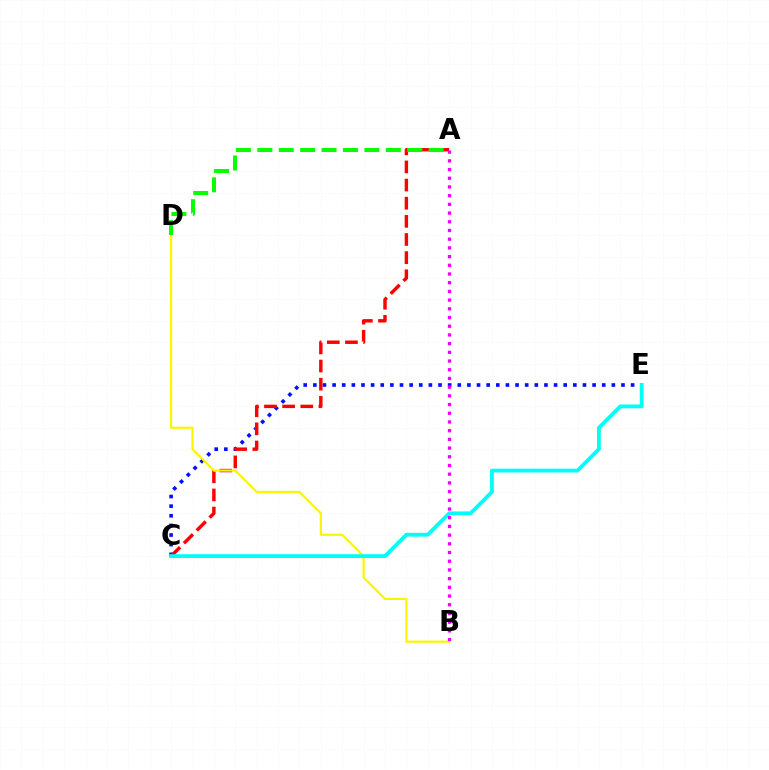{('C', 'E'): [{'color': '#0010ff', 'line_style': 'dotted', 'thickness': 2.62}, {'color': '#00fff6', 'line_style': 'solid', 'thickness': 2.75}], ('A', 'C'): [{'color': '#ff0000', 'line_style': 'dashed', 'thickness': 2.46}], ('B', 'D'): [{'color': '#fcf500', 'line_style': 'solid', 'thickness': 1.59}], ('A', 'D'): [{'color': '#08ff00', 'line_style': 'dashed', 'thickness': 2.91}], ('A', 'B'): [{'color': '#ee00ff', 'line_style': 'dotted', 'thickness': 2.36}]}